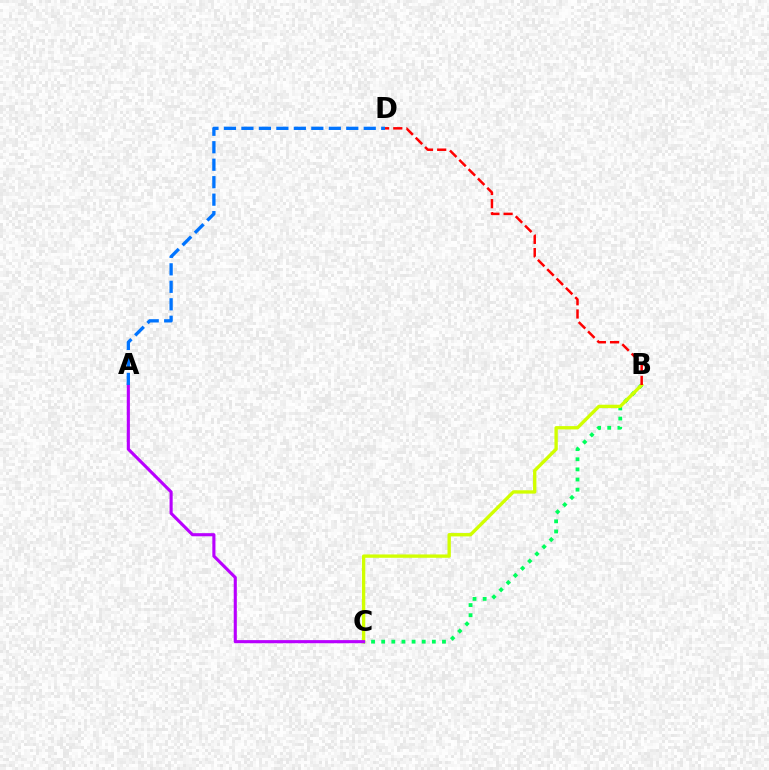{('B', 'C'): [{'color': '#00ff5c', 'line_style': 'dotted', 'thickness': 2.75}, {'color': '#d1ff00', 'line_style': 'solid', 'thickness': 2.41}], ('A', 'C'): [{'color': '#b900ff', 'line_style': 'solid', 'thickness': 2.24}], ('B', 'D'): [{'color': '#ff0000', 'line_style': 'dashed', 'thickness': 1.79}], ('A', 'D'): [{'color': '#0074ff', 'line_style': 'dashed', 'thickness': 2.37}]}